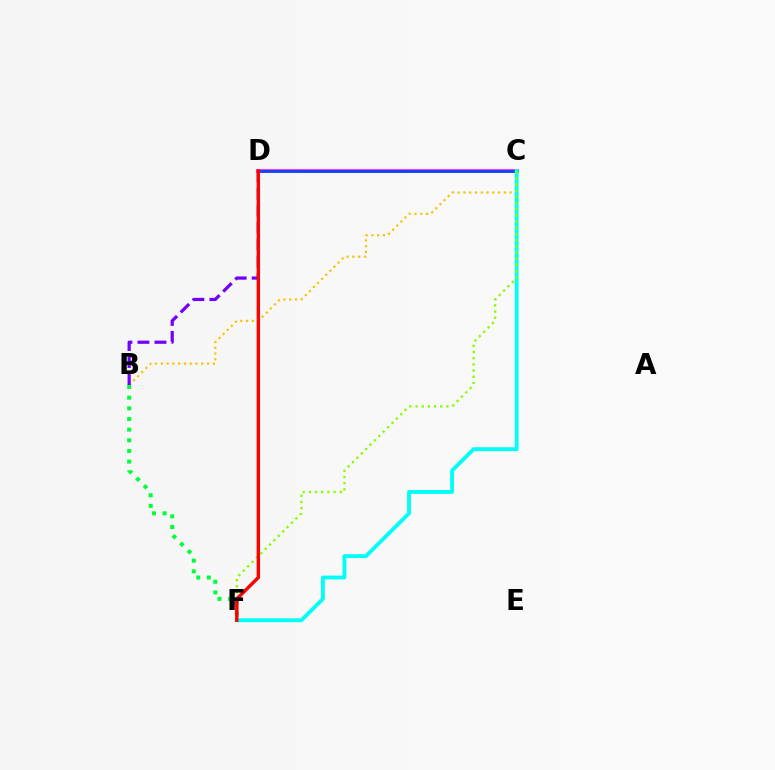{('B', 'C'): [{'color': '#ffbd00', 'line_style': 'dotted', 'thickness': 1.57}], ('B', 'D'): [{'color': '#7200ff', 'line_style': 'dashed', 'thickness': 2.31}], ('C', 'D'): [{'color': '#ff00cf', 'line_style': 'solid', 'thickness': 2.56}, {'color': '#004bff', 'line_style': 'solid', 'thickness': 1.91}], ('B', 'F'): [{'color': '#00ff39', 'line_style': 'dotted', 'thickness': 2.89}], ('C', 'F'): [{'color': '#00fff6', 'line_style': 'solid', 'thickness': 2.78}, {'color': '#84ff00', 'line_style': 'dotted', 'thickness': 1.68}], ('D', 'F'): [{'color': '#ff0000', 'line_style': 'solid', 'thickness': 2.46}]}